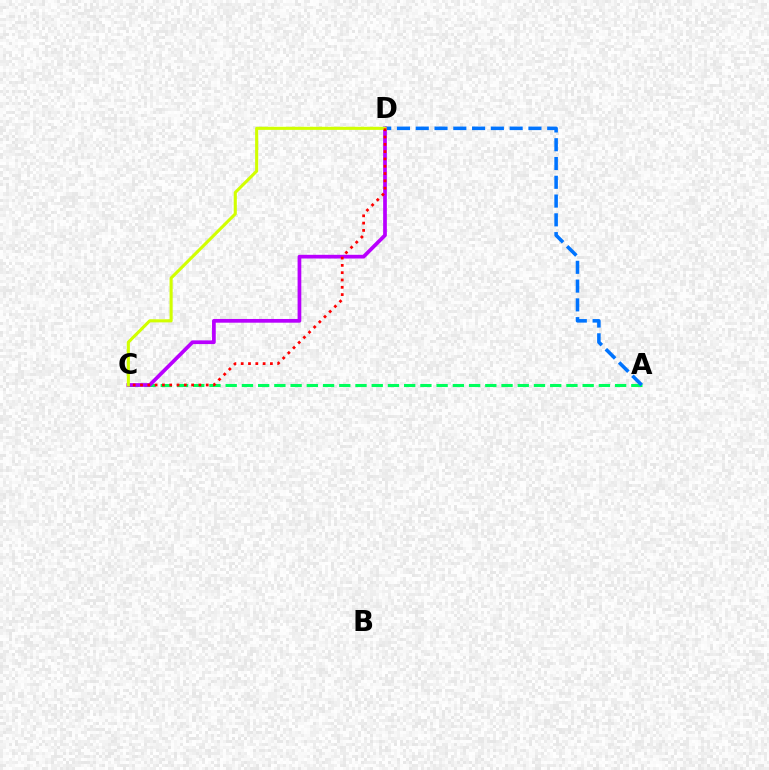{('A', 'C'): [{'color': '#00ff5c', 'line_style': 'dashed', 'thickness': 2.2}], ('A', 'D'): [{'color': '#0074ff', 'line_style': 'dashed', 'thickness': 2.55}], ('C', 'D'): [{'color': '#b900ff', 'line_style': 'solid', 'thickness': 2.68}, {'color': '#d1ff00', 'line_style': 'solid', 'thickness': 2.22}, {'color': '#ff0000', 'line_style': 'dotted', 'thickness': 1.98}]}